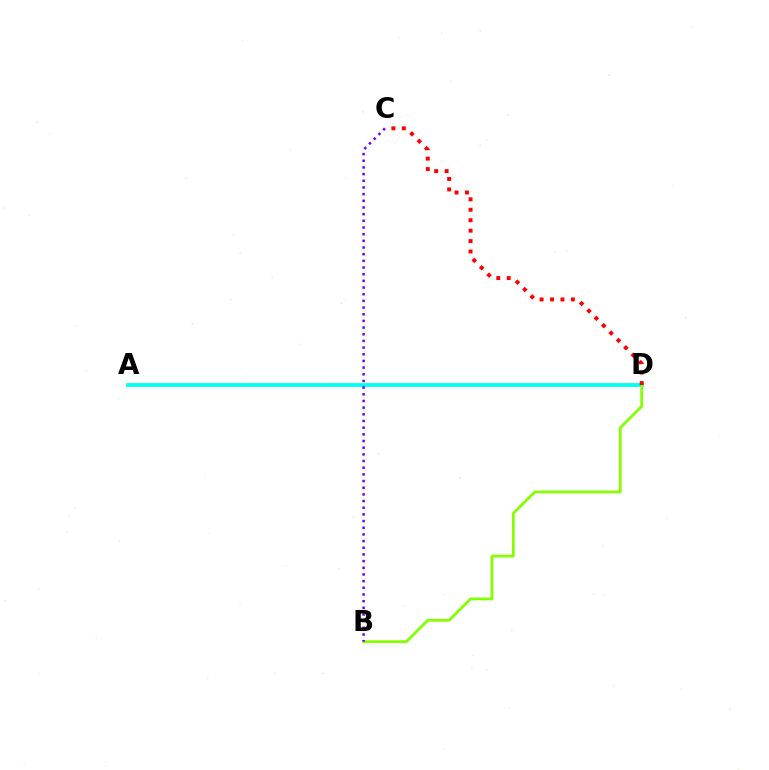{('A', 'D'): [{'color': '#00fff6', 'line_style': 'solid', 'thickness': 2.74}], ('B', 'D'): [{'color': '#84ff00', 'line_style': 'solid', 'thickness': 1.99}], ('B', 'C'): [{'color': '#7200ff', 'line_style': 'dotted', 'thickness': 1.81}], ('C', 'D'): [{'color': '#ff0000', 'line_style': 'dotted', 'thickness': 2.83}]}